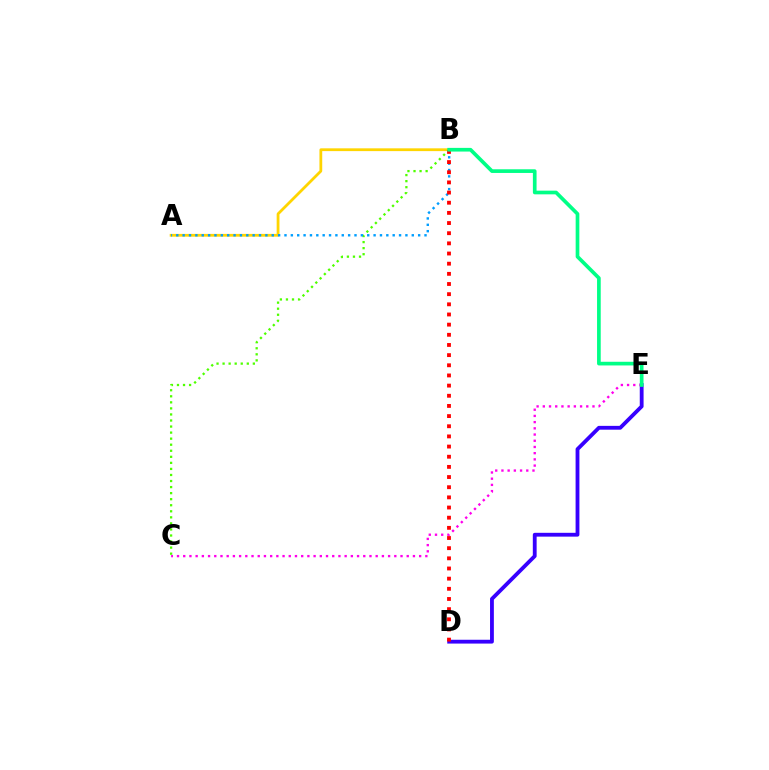{('A', 'B'): [{'color': '#ffd500', 'line_style': 'solid', 'thickness': 2.01}, {'color': '#009eff', 'line_style': 'dotted', 'thickness': 1.73}], ('D', 'E'): [{'color': '#3700ff', 'line_style': 'solid', 'thickness': 2.75}], ('C', 'E'): [{'color': '#ff00ed', 'line_style': 'dotted', 'thickness': 1.69}], ('B', 'C'): [{'color': '#4fff00', 'line_style': 'dotted', 'thickness': 1.64}], ('B', 'D'): [{'color': '#ff0000', 'line_style': 'dotted', 'thickness': 2.76}], ('B', 'E'): [{'color': '#00ff86', 'line_style': 'solid', 'thickness': 2.65}]}